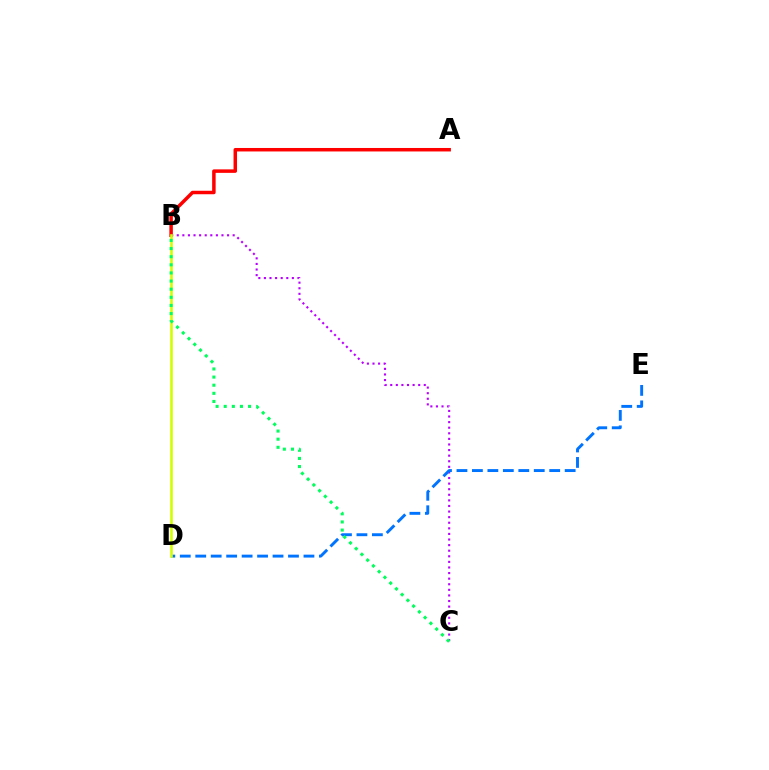{('B', 'C'): [{'color': '#b900ff', 'line_style': 'dotted', 'thickness': 1.52}, {'color': '#00ff5c', 'line_style': 'dotted', 'thickness': 2.21}], ('D', 'E'): [{'color': '#0074ff', 'line_style': 'dashed', 'thickness': 2.1}], ('A', 'B'): [{'color': '#ff0000', 'line_style': 'solid', 'thickness': 2.51}], ('B', 'D'): [{'color': '#d1ff00', 'line_style': 'solid', 'thickness': 1.88}]}